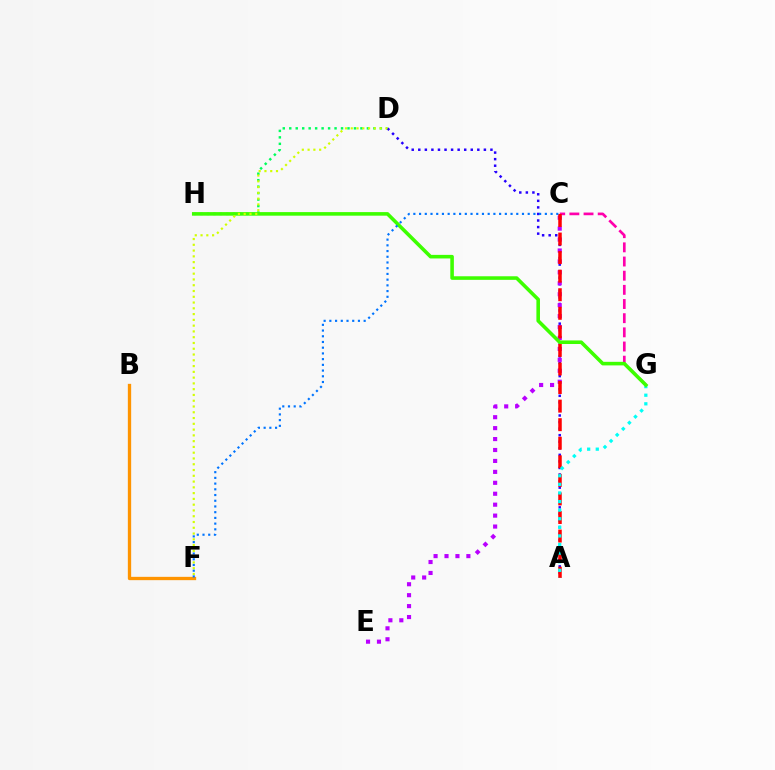{('D', 'H'): [{'color': '#00ff5c', 'line_style': 'dotted', 'thickness': 1.76}], ('A', 'D'): [{'color': '#2500ff', 'line_style': 'dotted', 'thickness': 1.78}], ('C', 'G'): [{'color': '#ff00ac', 'line_style': 'dashed', 'thickness': 1.92}], ('B', 'F'): [{'color': '#ff9400', 'line_style': 'solid', 'thickness': 2.39}], ('C', 'E'): [{'color': '#b900ff', 'line_style': 'dotted', 'thickness': 2.97}], ('A', 'C'): [{'color': '#ff0000', 'line_style': 'dashed', 'thickness': 2.52}], ('A', 'G'): [{'color': '#00fff6', 'line_style': 'dotted', 'thickness': 2.34}], ('G', 'H'): [{'color': '#3dff00', 'line_style': 'solid', 'thickness': 2.57}], ('D', 'F'): [{'color': '#d1ff00', 'line_style': 'dotted', 'thickness': 1.57}], ('C', 'F'): [{'color': '#0074ff', 'line_style': 'dotted', 'thickness': 1.55}]}